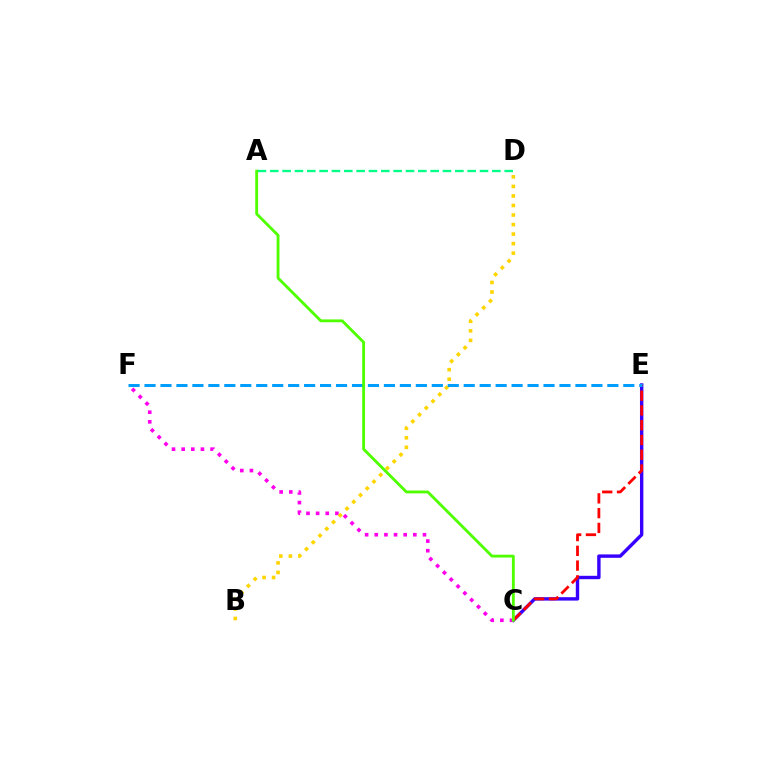{('A', 'D'): [{'color': '#00ff86', 'line_style': 'dashed', 'thickness': 1.68}], ('C', 'E'): [{'color': '#3700ff', 'line_style': 'solid', 'thickness': 2.45}, {'color': '#ff0000', 'line_style': 'dashed', 'thickness': 2.01}], ('C', 'F'): [{'color': '#ff00ed', 'line_style': 'dotted', 'thickness': 2.62}], ('B', 'D'): [{'color': '#ffd500', 'line_style': 'dotted', 'thickness': 2.59}], ('E', 'F'): [{'color': '#009eff', 'line_style': 'dashed', 'thickness': 2.17}], ('A', 'C'): [{'color': '#4fff00', 'line_style': 'solid', 'thickness': 2.04}]}